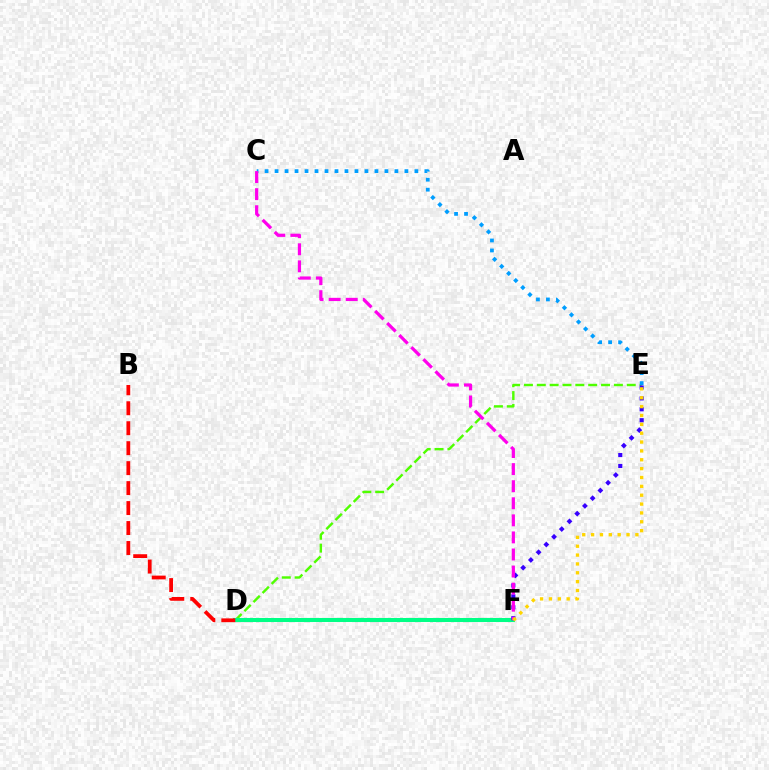{('D', 'E'): [{'color': '#4fff00', 'line_style': 'dashed', 'thickness': 1.75}], ('D', 'F'): [{'color': '#00ff86', 'line_style': 'solid', 'thickness': 2.92}], ('C', 'E'): [{'color': '#009eff', 'line_style': 'dotted', 'thickness': 2.71}], ('E', 'F'): [{'color': '#3700ff', 'line_style': 'dotted', 'thickness': 2.97}, {'color': '#ffd500', 'line_style': 'dotted', 'thickness': 2.41}], ('B', 'D'): [{'color': '#ff0000', 'line_style': 'dashed', 'thickness': 2.71}], ('C', 'F'): [{'color': '#ff00ed', 'line_style': 'dashed', 'thickness': 2.32}]}